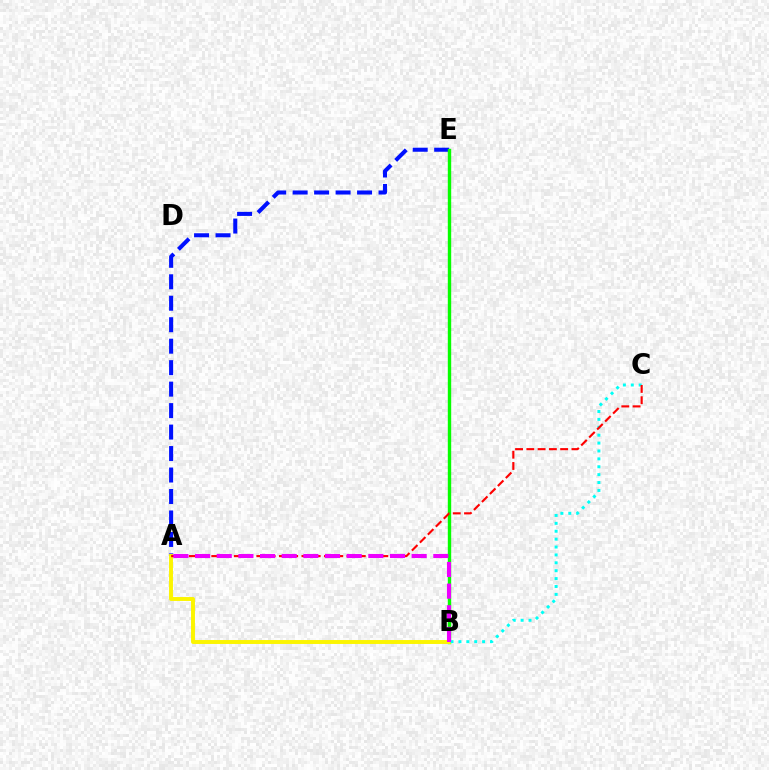{('A', 'E'): [{'color': '#0010ff', 'line_style': 'dashed', 'thickness': 2.92}], ('B', 'E'): [{'color': '#08ff00', 'line_style': 'solid', 'thickness': 2.44}], ('A', 'B'): [{'color': '#fcf500', 'line_style': 'solid', 'thickness': 2.82}, {'color': '#ee00ff', 'line_style': 'dashed', 'thickness': 2.94}], ('B', 'C'): [{'color': '#00fff6', 'line_style': 'dotted', 'thickness': 2.14}], ('A', 'C'): [{'color': '#ff0000', 'line_style': 'dashed', 'thickness': 1.53}]}